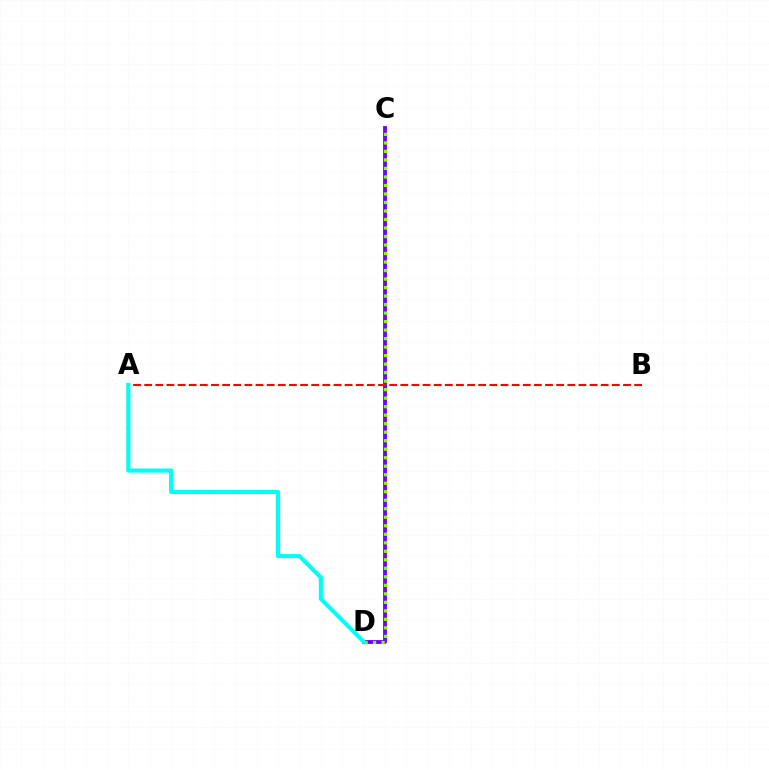{('C', 'D'): [{'color': '#7200ff', 'line_style': 'solid', 'thickness': 2.76}, {'color': '#84ff00', 'line_style': 'dotted', 'thickness': 2.31}], ('A', 'B'): [{'color': '#ff0000', 'line_style': 'dashed', 'thickness': 1.51}], ('A', 'D'): [{'color': '#00fff6', 'line_style': 'solid', 'thickness': 2.97}]}